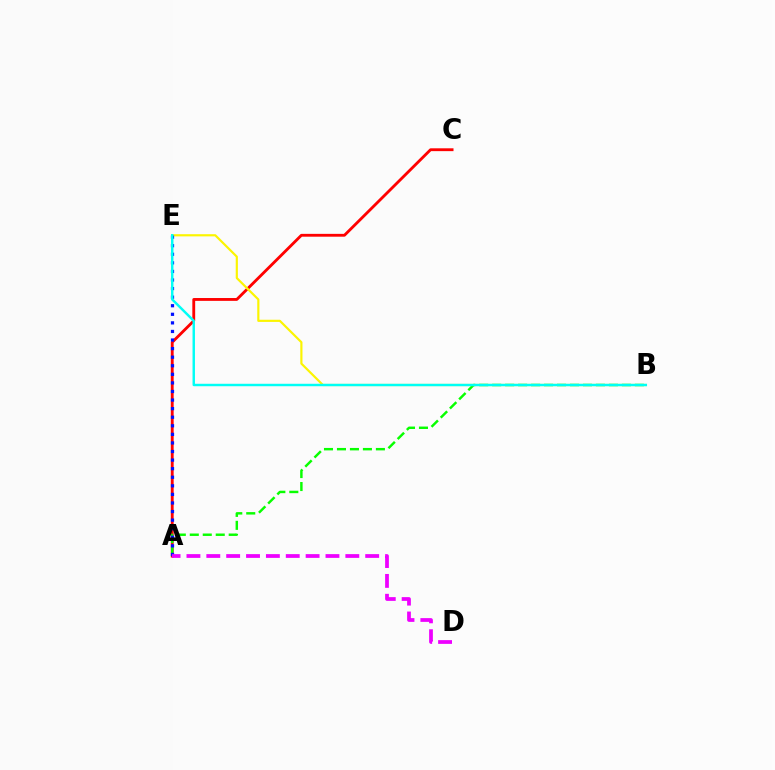{('A', 'C'): [{'color': '#ff0000', 'line_style': 'solid', 'thickness': 2.04}], ('A', 'B'): [{'color': '#08ff00', 'line_style': 'dashed', 'thickness': 1.76}], ('B', 'E'): [{'color': '#fcf500', 'line_style': 'solid', 'thickness': 1.57}, {'color': '#00fff6', 'line_style': 'solid', 'thickness': 1.75}], ('A', 'E'): [{'color': '#0010ff', 'line_style': 'dotted', 'thickness': 2.33}], ('A', 'D'): [{'color': '#ee00ff', 'line_style': 'dashed', 'thickness': 2.7}]}